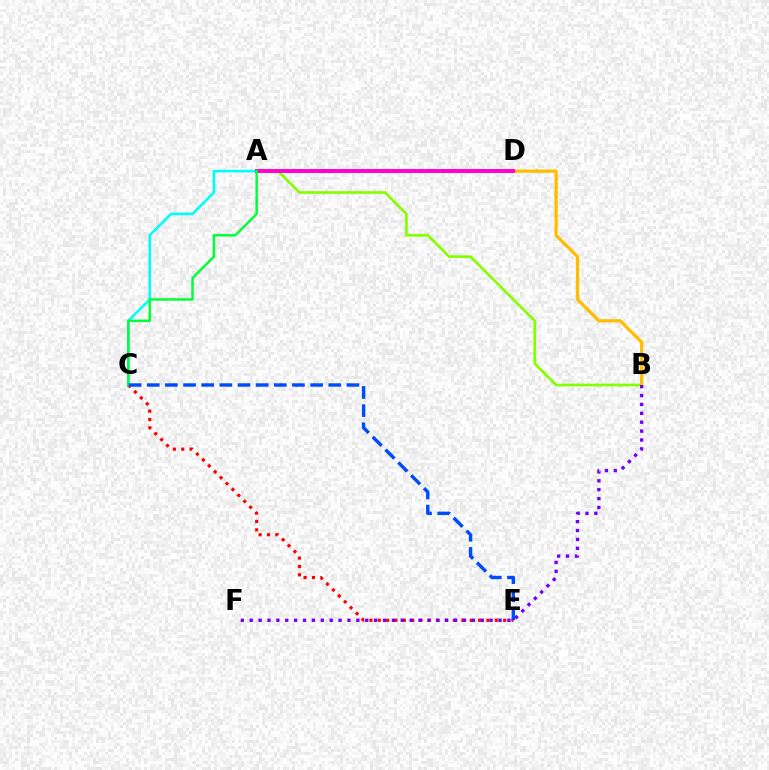{('A', 'B'): [{'color': '#84ff00', 'line_style': 'solid', 'thickness': 1.93}], ('B', 'D'): [{'color': '#ffbd00', 'line_style': 'solid', 'thickness': 2.33}], ('C', 'E'): [{'color': '#ff0000', 'line_style': 'dotted', 'thickness': 2.27}, {'color': '#004bff', 'line_style': 'dashed', 'thickness': 2.47}], ('C', 'D'): [{'color': '#00fff6', 'line_style': 'solid', 'thickness': 1.87}], ('B', 'F'): [{'color': '#7200ff', 'line_style': 'dotted', 'thickness': 2.41}], ('A', 'D'): [{'color': '#ff00cf', 'line_style': 'solid', 'thickness': 2.84}], ('A', 'C'): [{'color': '#00ff39', 'line_style': 'solid', 'thickness': 1.77}]}